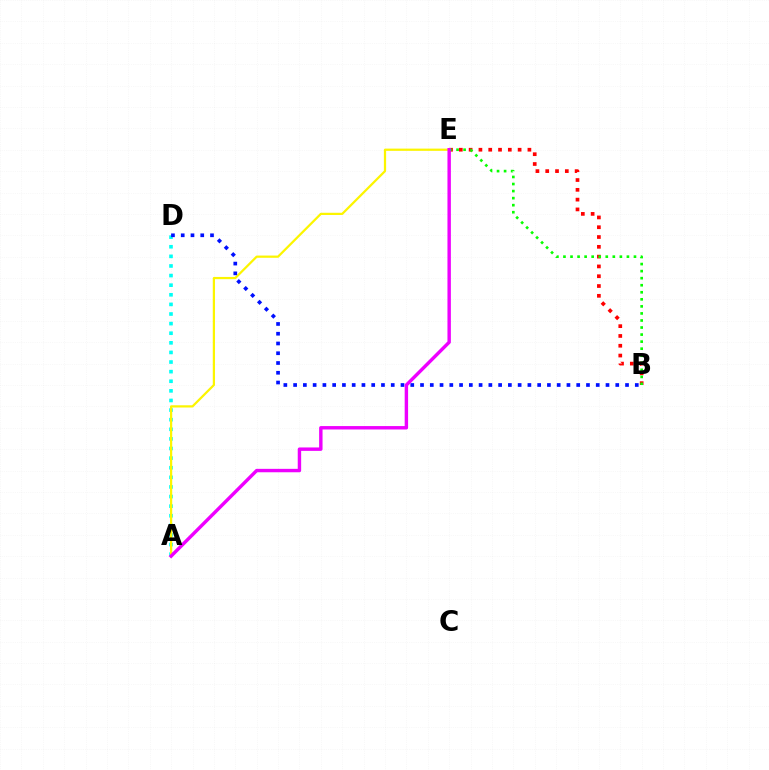{('A', 'D'): [{'color': '#00fff6', 'line_style': 'dotted', 'thickness': 2.61}], ('A', 'E'): [{'color': '#fcf500', 'line_style': 'solid', 'thickness': 1.61}, {'color': '#ee00ff', 'line_style': 'solid', 'thickness': 2.46}], ('B', 'E'): [{'color': '#ff0000', 'line_style': 'dotted', 'thickness': 2.66}, {'color': '#08ff00', 'line_style': 'dotted', 'thickness': 1.92}], ('B', 'D'): [{'color': '#0010ff', 'line_style': 'dotted', 'thickness': 2.65}]}